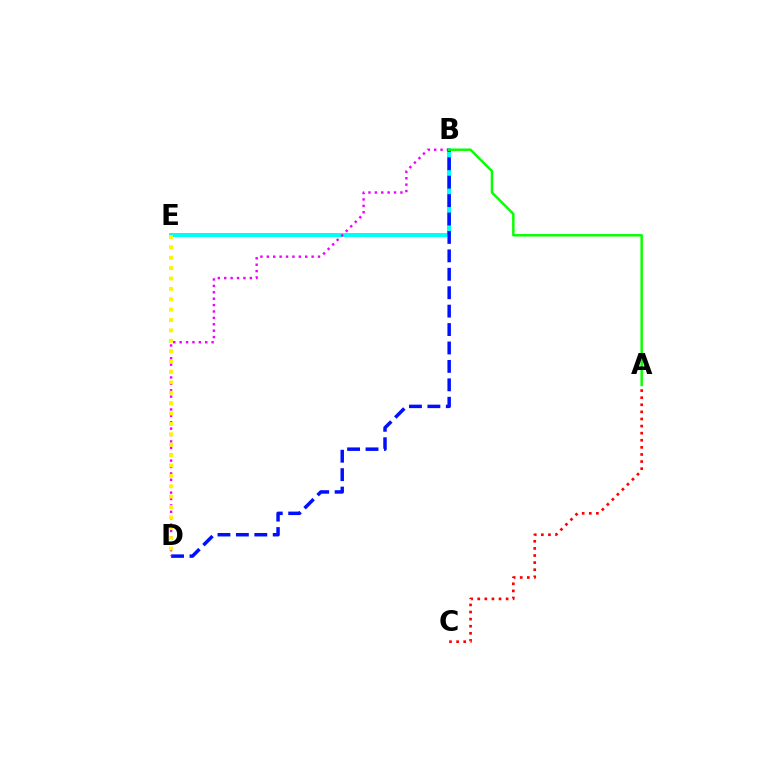{('B', 'E'): [{'color': '#00fff6', 'line_style': 'solid', 'thickness': 2.89}], ('B', 'D'): [{'color': '#0010ff', 'line_style': 'dashed', 'thickness': 2.5}, {'color': '#ee00ff', 'line_style': 'dotted', 'thickness': 1.74}], ('A', 'C'): [{'color': '#ff0000', 'line_style': 'dotted', 'thickness': 1.93}], ('D', 'E'): [{'color': '#fcf500', 'line_style': 'dotted', 'thickness': 2.82}], ('A', 'B'): [{'color': '#08ff00', 'line_style': 'solid', 'thickness': 1.78}]}